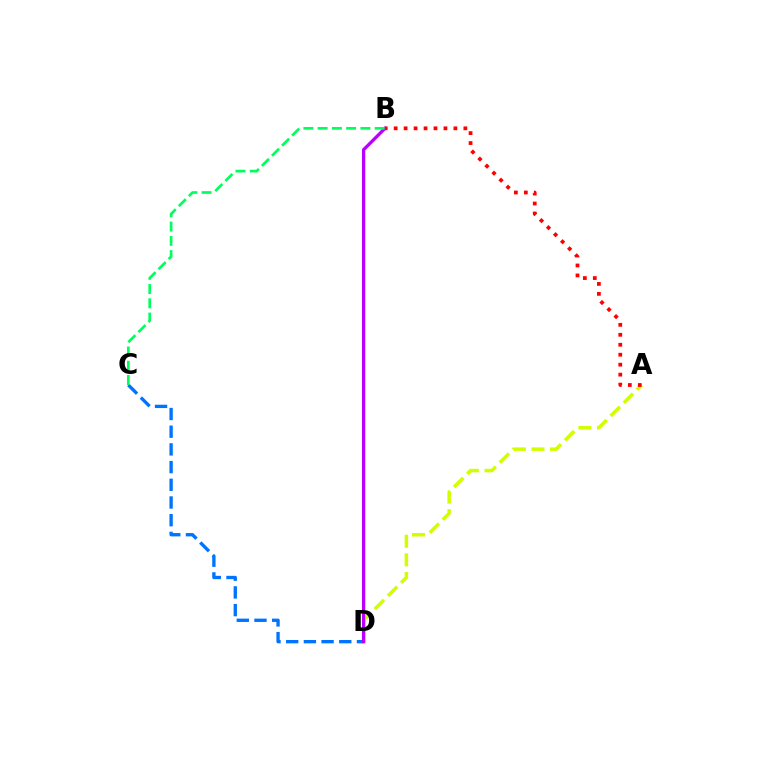{('A', 'D'): [{'color': '#d1ff00', 'line_style': 'dashed', 'thickness': 2.53}], ('C', 'D'): [{'color': '#0074ff', 'line_style': 'dashed', 'thickness': 2.4}], ('B', 'D'): [{'color': '#b900ff', 'line_style': 'solid', 'thickness': 2.36}], ('A', 'B'): [{'color': '#ff0000', 'line_style': 'dotted', 'thickness': 2.71}], ('B', 'C'): [{'color': '#00ff5c', 'line_style': 'dashed', 'thickness': 1.94}]}